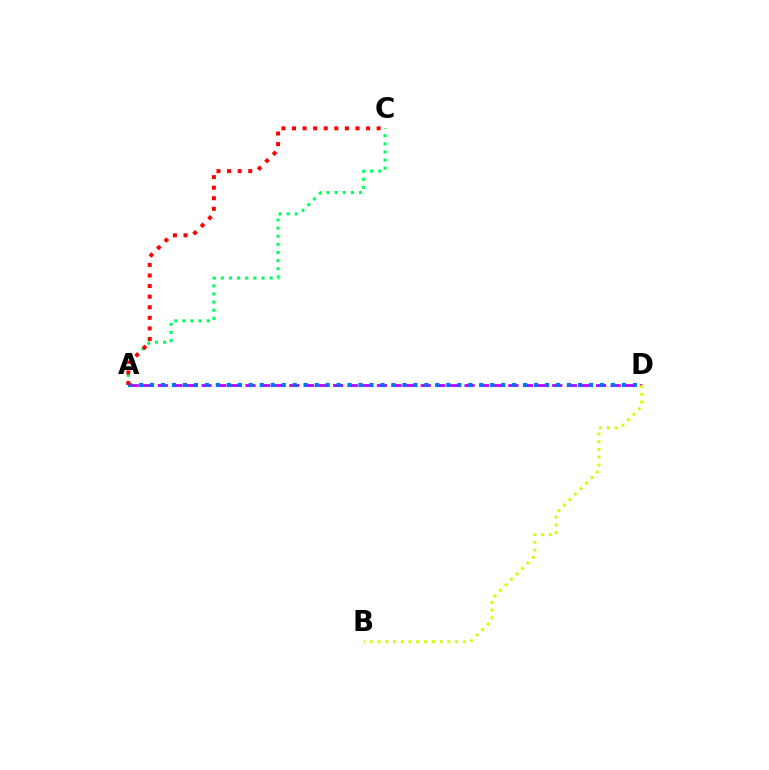{('A', 'D'): [{'color': '#b900ff', 'line_style': 'dashed', 'thickness': 1.98}, {'color': '#0074ff', 'line_style': 'dotted', 'thickness': 2.98}], ('B', 'D'): [{'color': '#d1ff00', 'line_style': 'dotted', 'thickness': 2.11}], ('A', 'C'): [{'color': '#00ff5c', 'line_style': 'dotted', 'thickness': 2.21}, {'color': '#ff0000', 'line_style': 'dotted', 'thickness': 2.87}]}